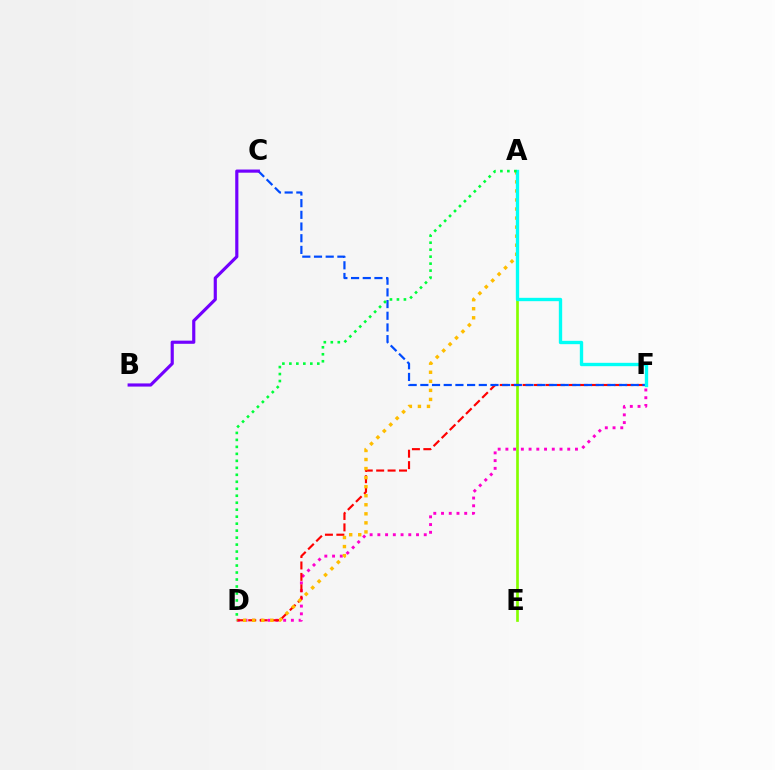{('D', 'F'): [{'color': '#ff00cf', 'line_style': 'dotted', 'thickness': 2.1}, {'color': '#ff0000', 'line_style': 'dashed', 'thickness': 1.55}], ('A', 'E'): [{'color': '#84ff00', 'line_style': 'solid', 'thickness': 1.94}], ('A', 'D'): [{'color': '#ffbd00', 'line_style': 'dotted', 'thickness': 2.46}, {'color': '#00ff39', 'line_style': 'dotted', 'thickness': 1.9}], ('C', 'F'): [{'color': '#004bff', 'line_style': 'dashed', 'thickness': 1.59}], ('A', 'F'): [{'color': '#00fff6', 'line_style': 'solid', 'thickness': 2.41}], ('B', 'C'): [{'color': '#7200ff', 'line_style': 'solid', 'thickness': 2.27}]}